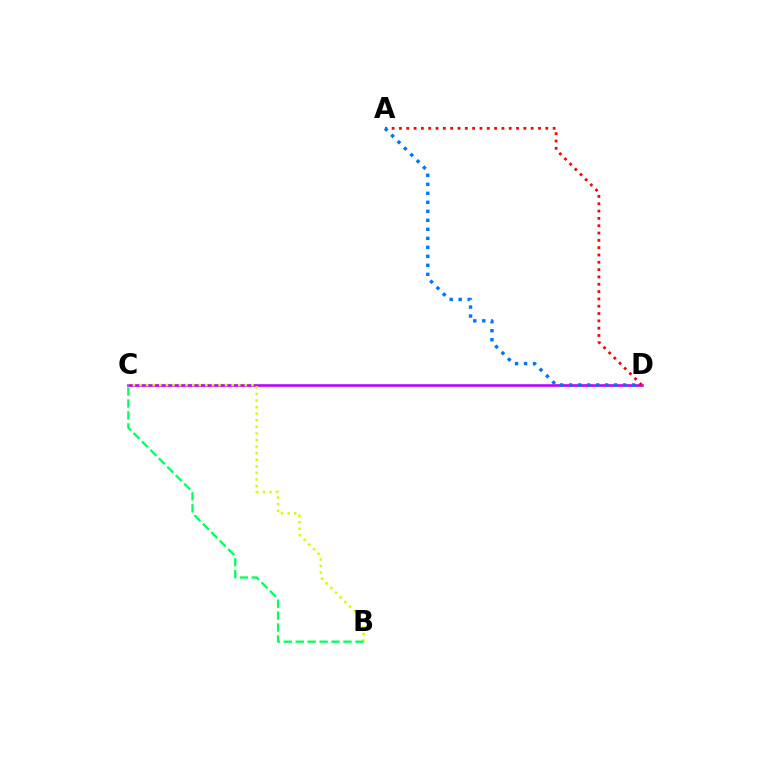{('C', 'D'): [{'color': '#b900ff', 'line_style': 'solid', 'thickness': 1.87}], ('B', 'C'): [{'color': '#d1ff00', 'line_style': 'dotted', 'thickness': 1.79}, {'color': '#00ff5c', 'line_style': 'dashed', 'thickness': 1.62}], ('A', 'D'): [{'color': '#ff0000', 'line_style': 'dotted', 'thickness': 1.99}, {'color': '#0074ff', 'line_style': 'dotted', 'thickness': 2.45}]}